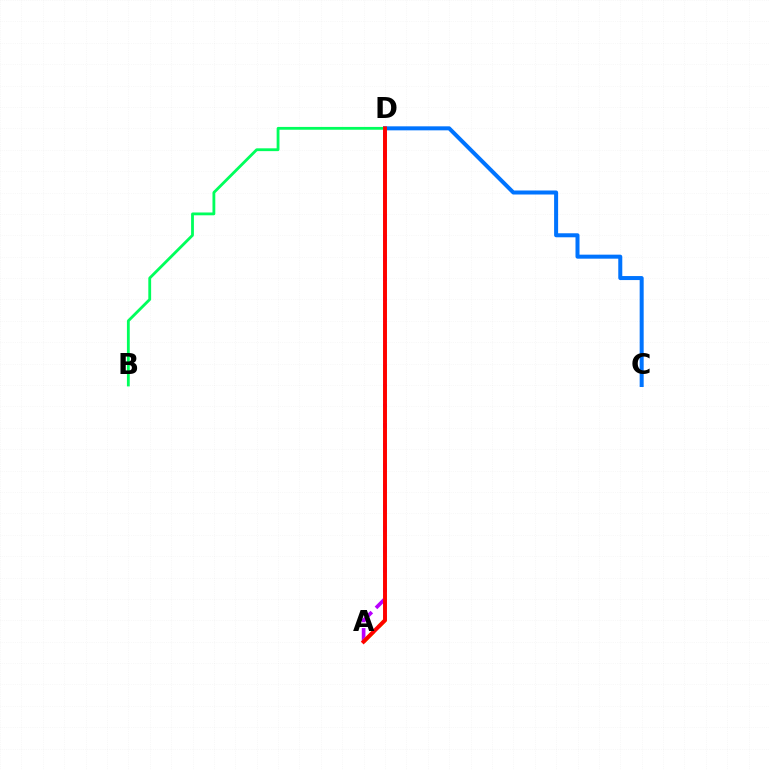{('C', 'D'): [{'color': '#0074ff', 'line_style': 'solid', 'thickness': 2.89}], ('B', 'D'): [{'color': '#00ff5c', 'line_style': 'solid', 'thickness': 2.03}], ('A', 'D'): [{'color': '#b900ff', 'line_style': 'dashed', 'thickness': 2.64}, {'color': '#d1ff00', 'line_style': 'dashed', 'thickness': 2.83}, {'color': '#ff0000', 'line_style': 'solid', 'thickness': 2.82}]}